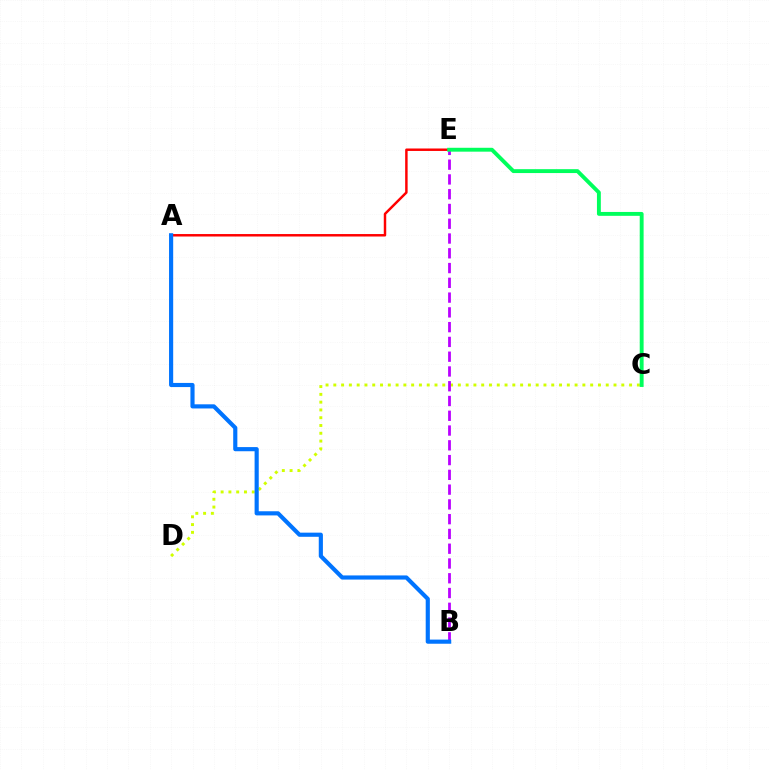{('A', 'E'): [{'color': '#ff0000', 'line_style': 'solid', 'thickness': 1.77}], ('C', 'D'): [{'color': '#d1ff00', 'line_style': 'dotted', 'thickness': 2.11}], ('B', 'E'): [{'color': '#b900ff', 'line_style': 'dashed', 'thickness': 2.01}], ('A', 'B'): [{'color': '#0074ff', 'line_style': 'solid', 'thickness': 2.98}], ('C', 'E'): [{'color': '#00ff5c', 'line_style': 'solid', 'thickness': 2.8}]}